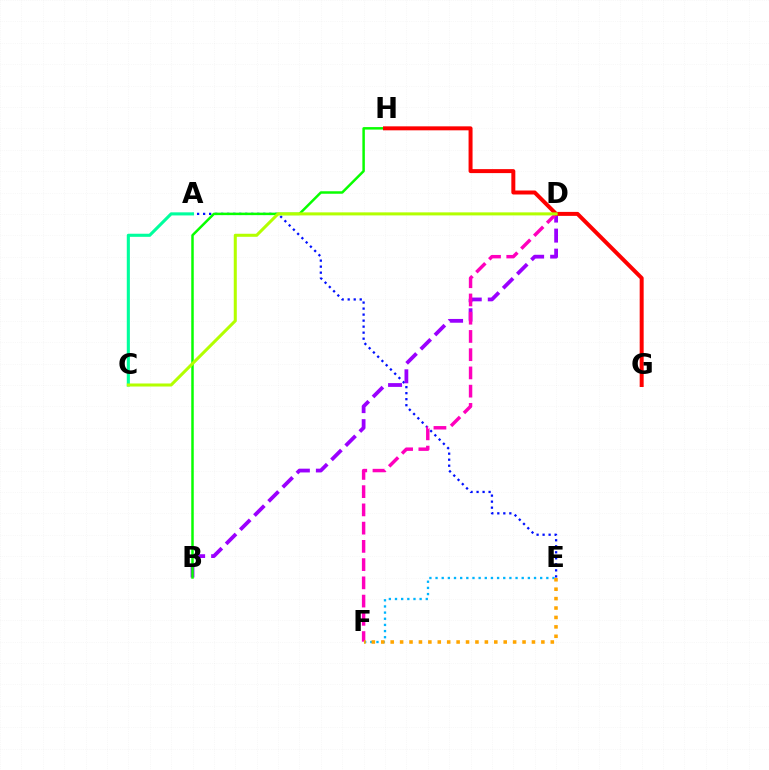{('A', 'E'): [{'color': '#0010ff', 'line_style': 'dotted', 'thickness': 1.63}], ('B', 'D'): [{'color': '#9b00ff', 'line_style': 'dashed', 'thickness': 2.72}], ('D', 'F'): [{'color': '#ff00bd', 'line_style': 'dashed', 'thickness': 2.48}], ('B', 'H'): [{'color': '#08ff00', 'line_style': 'solid', 'thickness': 1.79}], ('G', 'H'): [{'color': '#ff0000', 'line_style': 'solid', 'thickness': 2.87}], ('A', 'C'): [{'color': '#00ff9d', 'line_style': 'solid', 'thickness': 2.23}], ('C', 'D'): [{'color': '#b3ff00', 'line_style': 'solid', 'thickness': 2.19}], ('E', 'F'): [{'color': '#00b5ff', 'line_style': 'dotted', 'thickness': 1.67}, {'color': '#ffa500', 'line_style': 'dotted', 'thickness': 2.56}]}